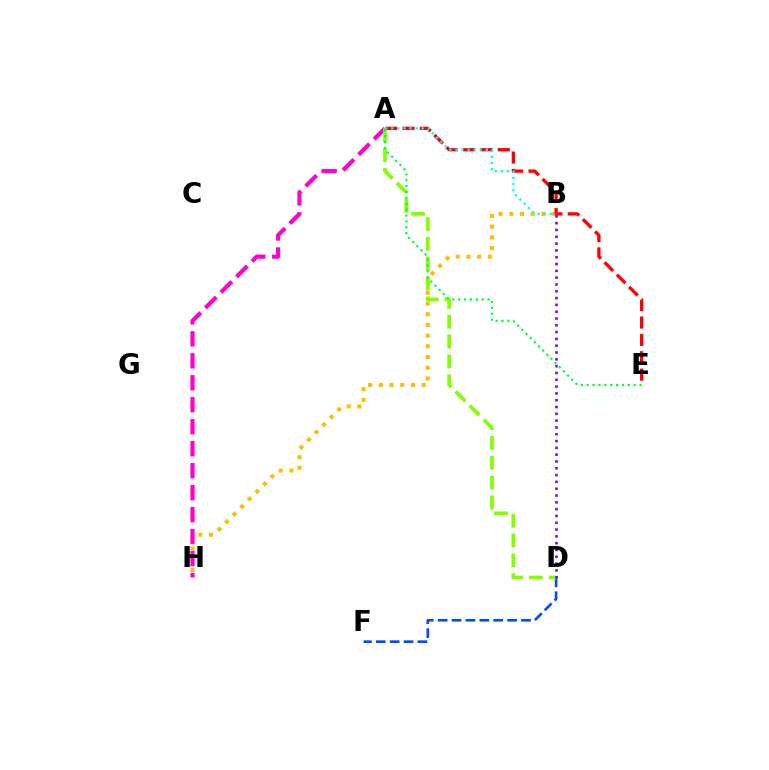{('B', 'H'): [{'color': '#ffbd00', 'line_style': 'dotted', 'thickness': 2.91}], ('A', 'H'): [{'color': '#ff00cf', 'line_style': 'dashed', 'thickness': 2.99}], ('D', 'F'): [{'color': '#004bff', 'line_style': 'dashed', 'thickness': 1.89}], ('A', 'D'): [{'color': '#84ff00', 'line_style': 'dashed', 'thickness': 2.7}], ('A', 'E'): [{'color': '#ff0000', 'line_style': 'dashed', 'thickness': 2.36}, {'color': '#00ff39', 'line_style': 'dotted', 'thickness': 1.6}], ('B', 'D'): [{'color': '#7200ff', 'line_style': 'dotted', 'thickness': 1.85}], ('A', 'B'): [{'color': '#00fff6', 'line_style': 'dotted', 'thickness': 1.65}]}